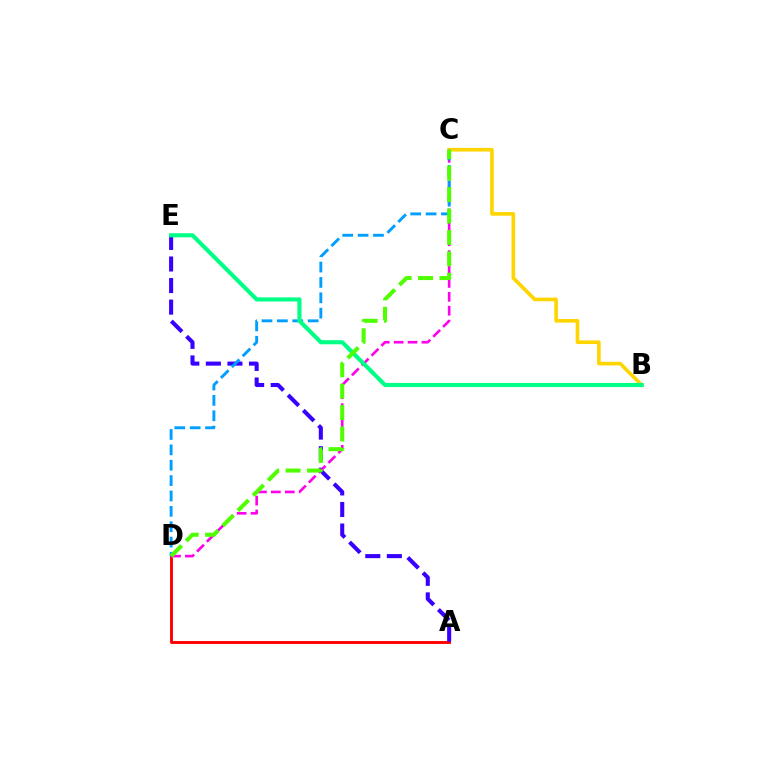{('A', 'D'): [{'color': '#ff0000', 'line_style': 'solid', 'thickness': 2.1}], ('A', 'E'): [{'color': '#3700ff', 'line_style': 'dashed', 'thickness': 2.93}], ('C', 'D'): [{'color': '#ff00ed', 'line_style': 'dashed', 'thickness': 1.89}, {'color': '#009eff', 'line_style': 'dashed', 'thickness': 2.09}, {'color': '#4fff00', 'line_style': 'dashed', 'thickness': 2.91}], ('B', 'C'): [{'color': '#ffd500', 'line_style': 'solid', 'thickness': 2.62}], ('B', 'E'): [{'color': '#00ff86', 'line_style': 'solid', 'thickness': 2.96}]}